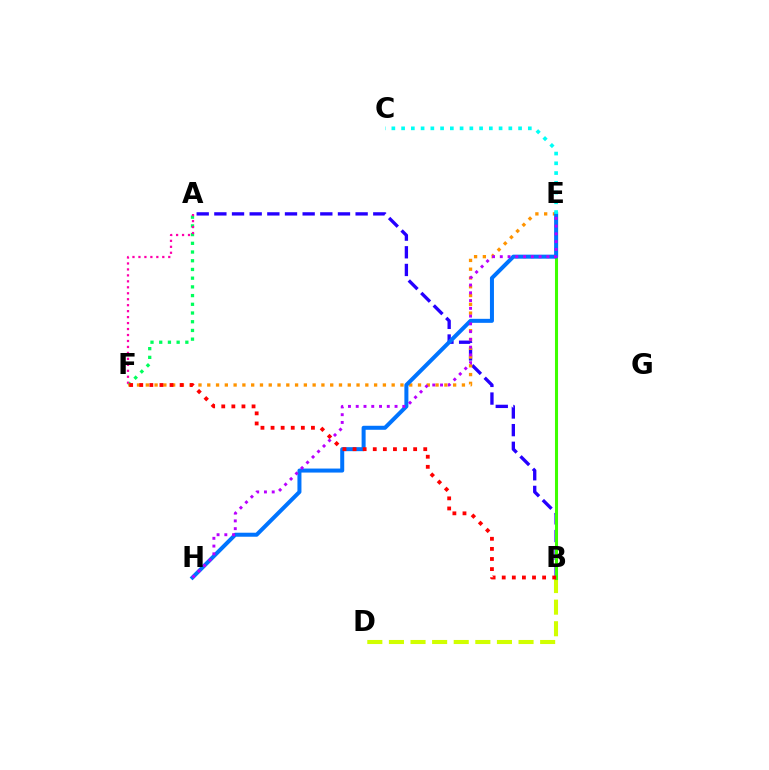{('A', 'B'): [{'color': '#2500ff', 'line_style': 'dashed', 'thickness': 2.4}], ('A', 'F'): [{'color': '#00ff5c', 'line_style': 'dotted', 'thickness': 2.37}, {'color': '#ff00ac', 'line_style': 'dotted', 'thickness': 1.62}], ('E', 'F'): [{'color': '#ff9400', 'line_style': 'dotted', 'thickness': 2.39}], ('B', 'D'): [{'color': '#d1ff00', 'line_style': 'dashed', 'thickness': 2.93}], ('B', 'E'): [{'color': '#3dff00', 'line_style': 'solid', 'thickness': 2.2}], ('E', 'H'): [{'color': '#0074ff', 'line_style': 'solid', 'thickness': 2.89}, {'color': '#b900ff', 'line_style': 'dotted', 'thickness': 2.11}], ('B', 'F'): [{'color': '#ff0000', 'line_style': 'dotted', 'thickness': 2.74}], ('C', 'E'): [{'color': '#00fff6', 'line_style': 'dotted', 'thickness': 2.65}]}